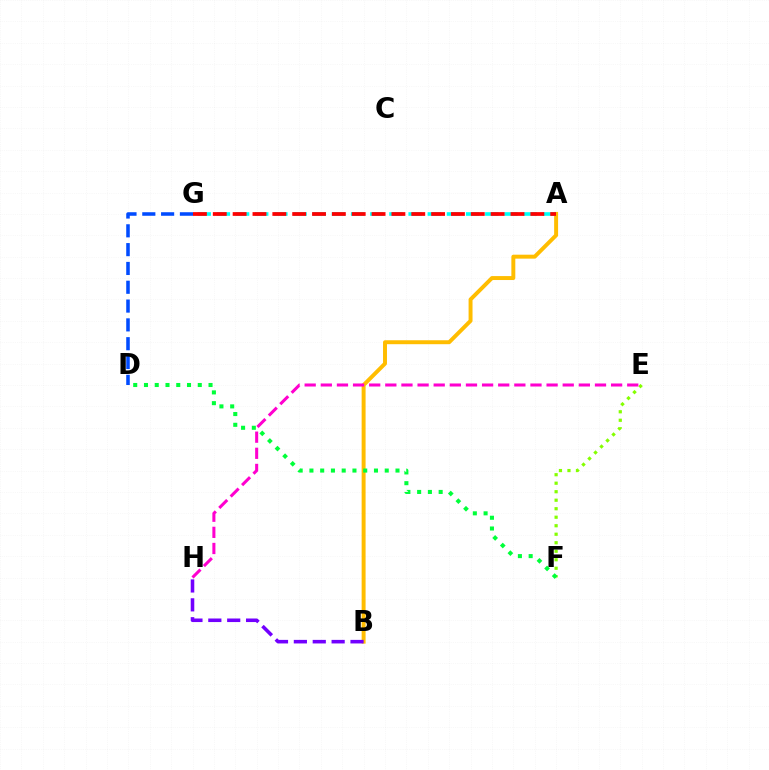{('E', 'F'): [{'color': '#84ff00', 'line_style': 'dotted', 'thickness': 2.31}], ('D', 'G'): [{'color': '#004bff', 'line_style': 'dashed', 'thickness': 2.56}], ('A', 'B'): [{'color': '#ffbd00', 'line_style': 'solid', 'thickness': 2.84}], ('A', 'G'): [{'color': '#00fff6', 'line_style': 'dashed', 'thickness': 2.6}, {'color': '#ff0000', 'line_style': 'dashed', 'thickness': 2.7}], ('B', 'H'): [{'color': '#7200ff', 'line_style': 'dashed', 'thickness': 2.56}], ('D', 'F'): [{'color': '#00ff39', 'line_style': 'dotted', 'thickness': 2.92}], ('E', 'H'): [{'color': '#ff00cf', 'line_style': 'dashed', 'thickness': 2.19}]}